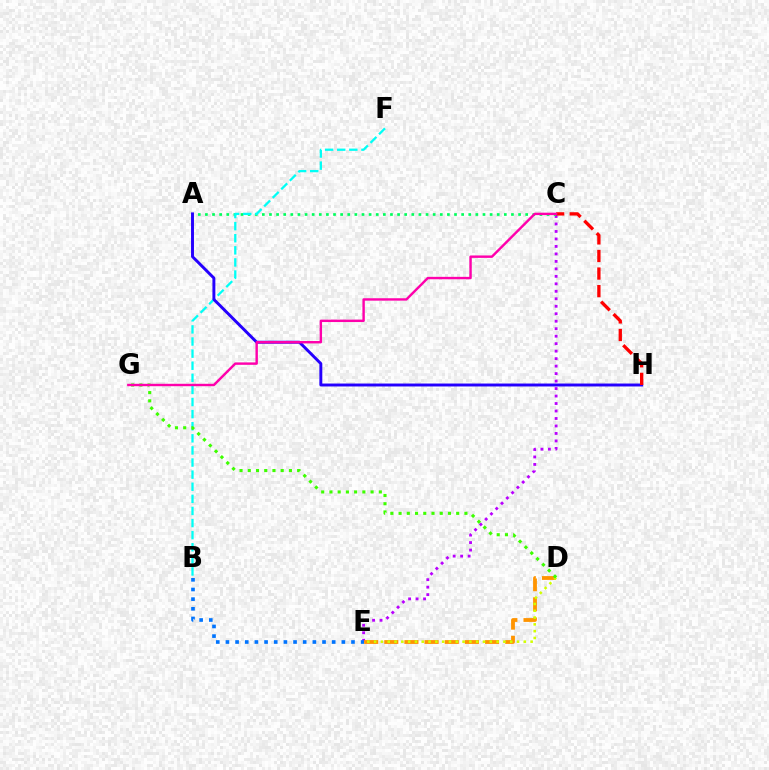{('C', 'E'): [{'color': '#b900ff', 'line_style': 'dotted', 'thickness': 2.03}], ('D', 'E'): [{'color': '#ff9400', 'line_style': 'dashed', 'thickness': 2.74}, {'color': '#d1ff00', 'line_style': 'dotted', 'thickness': 1.85}], ('A', 'C'): [{'color': '#00ff5c', 'line_style': 'dotted', 'thickness': 1.93}], ('B', 'F'): [{'color': '#00fff6', 'line_style': 'dashed', 'thickness': 1.64}], ('A', 'H'): [{'color': '#2500ff', 'line_style': 'solid', 'thickness': 2.11}], ('D', 'G'): [{'color': '#3dff00', 'line_style': 'dotted', 'thickness': 2.24}], ('C', 'H'): [{'color': '#ff0000', 'line_style': 'dashed', 'thickness': 2.39}], ('B', 'E'): [{'color': '#0074ff', 'line_style': 'dotted', 'thickness': 2.62}], ('C', 'G'): [{'color': '#ff00ac', 'line_style': 'solid', 'thickness': 1.74}]}